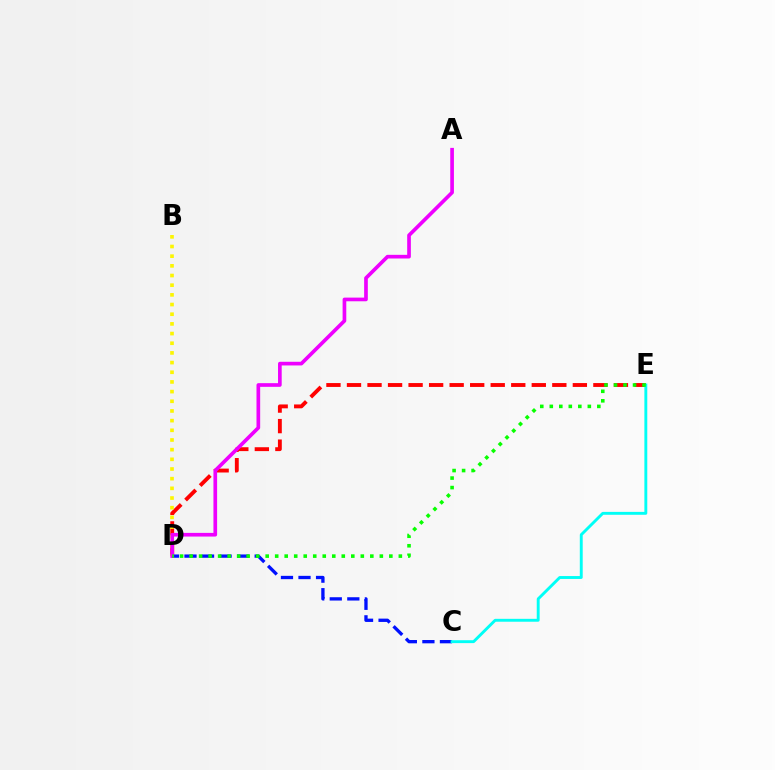{('D', 'E'): [{'color': '#ff0000', 'line_style': 'dashed', 'thickness': 2.79}, {'color': '#08ff00', 'line_style': 'dotted', 'thickness': 2.58}], ('C', 'D'): [{'color': '#0010ff', 'line_style': 'dashed', 'thickness': 2.38}], ('B', 'D'): [{'color': '#fcf500', 'line_style': 'dotted', 'thickness': 2.63}], ('C', 'E'): [{'color': '#00fff6', 'line_style': 'solid', 'thickness': 2.08}], ('A', 'D'): [{'color': '#ee00ff', 'line_style': 'solid', 'thickness': 2.64}]}